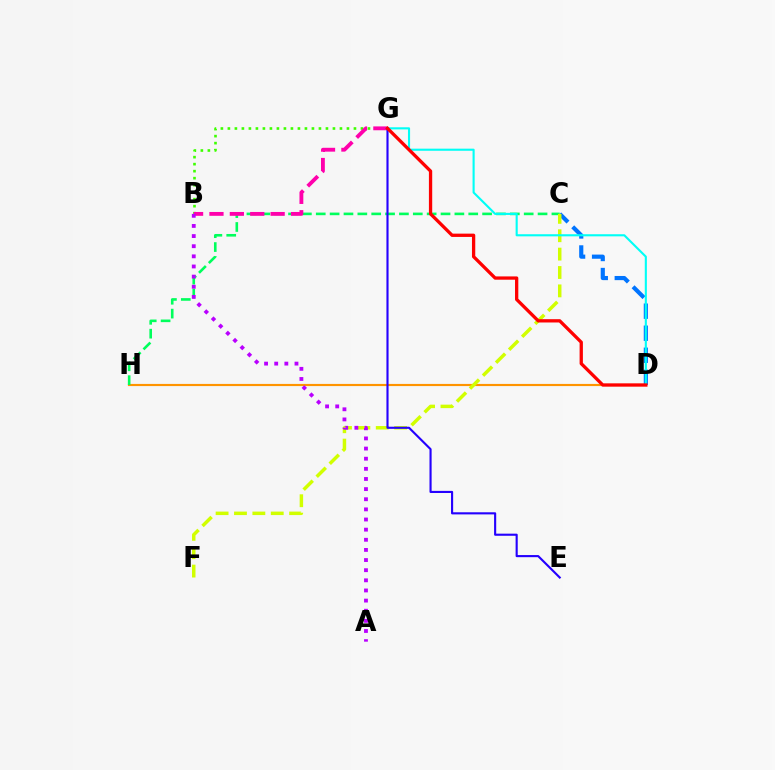{('C', 'D'): [{'color': '#0074ff', 'line_style': 'dashed', 'thickness': 2.99}], ('D', 'H'): [{'color': '#ff9400', 'line_style': 'solid', 'thickness': 1.55}], ('B', 'G'): [{'color': '#3dff00', 'line_style': 'dotted', 'thickness': 1.9}, {'color': '#ff00ac', 'line_style': 'dashed', 'thickness': 2.77}], ('C', 'H'): [{'color': '#00ff5c', 'line_style': 'dashed', 'thickness': 1.88}], ('C', 'F'): [{'color': '#d1ff00', 'line_style': 'dashed', 'thickness': 2.5}], ('D', 'G'): [{'color': '#00fff6', 'line_style': 'solid', 'thickness': 1.52}, {'color': '#ff0000', 'line_style': 'solid', 'thickness': 2.37}], ('E', 'G'): [{'color': '#2500ff', 'line_style': 'solid', 'thickness': 1.53}], ('A', 'B'): [{'color': '#b900ff', 'line_style': 'dotted', 'thickness': 2.75}]}